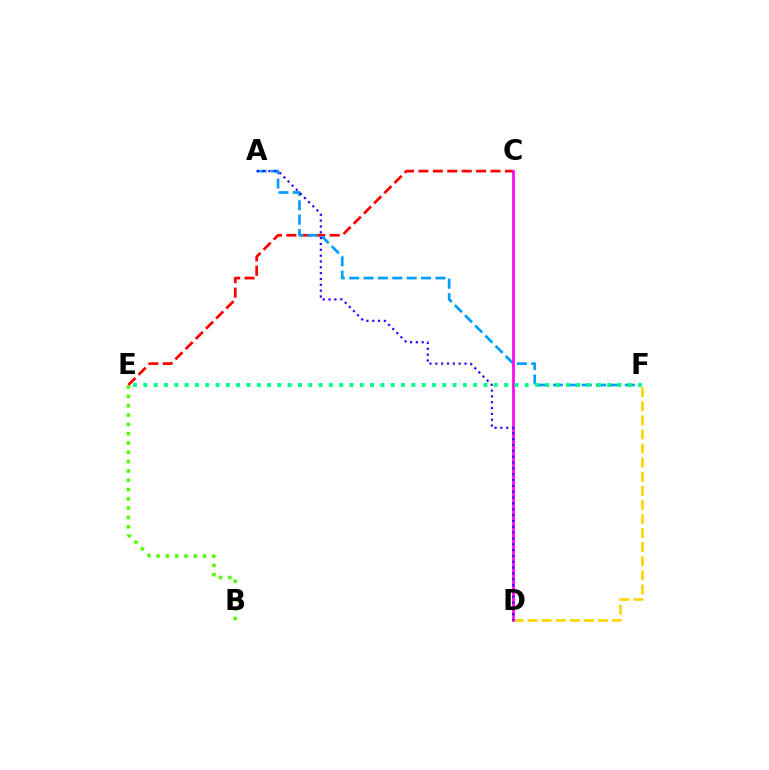{('C', 'E'): [{'color': '#ff0000', 'line_style': 'dashed', 'thickness': 1.96}], ('B', 'E'): [{'color': '#4fff00', 'line_style': 'dotted', 'thickness': 2.53}], ('D', 'F'): [{'color': '#ffd500', 'line_style': 'dashed', 'thickness': 1.92}], ('A', 'F'): [{'color': '#009eff', 'line_style': 'dashed', 'thickness': 1.95}], ('C', 'D'): [{'color': '#ff00ed', 'line_style': 'solid', 'thickness': 1.94}], ('E', 'F'): [{'color': '#00ff86', 'line_style': 'dotted', 'thickness': 2.8}], ('A', 'D'): [{'color': '#3700ff', 'line_style': 'dotted', 'thickness': 1.59}]}